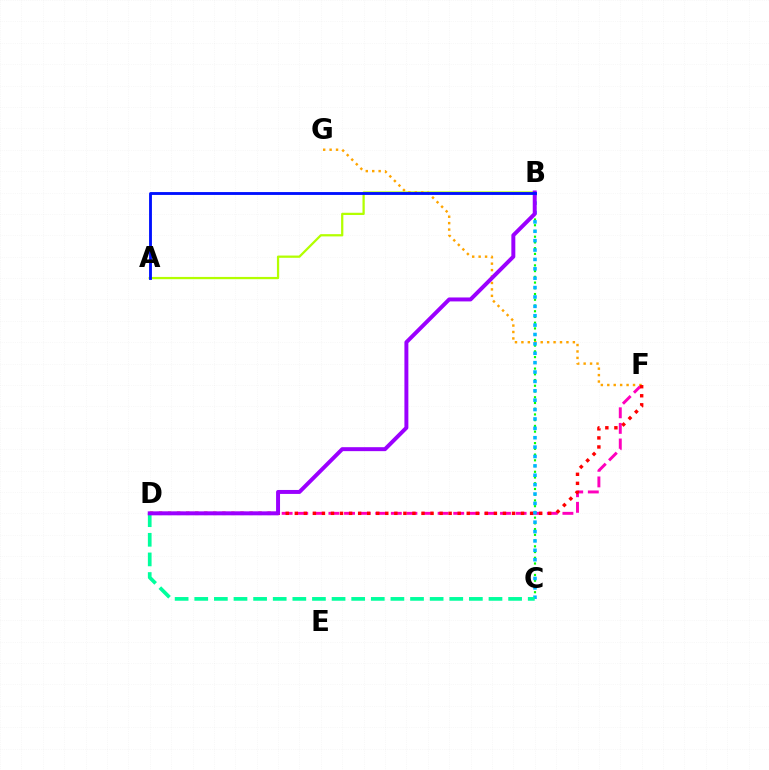{('D', 'F'): [{'color': '#ff00bd', 'line_style': 'dashed', 'thickness': 2.12}, {'color': '#ff0000', 'line_style': 'dotted', 'thickness': 2.46}], ('A', 'B'): [{'color': '#b3ff00', 'line_style': 'solid', 'thickness': 1.63}, {'color': '#0010ff', 'line_style': 'solid', 'thickness': 2.05}], ('F', 'G'): [{'color': '#ffa500', 'line_style': 'dotted', 'thickness': 1.75}], ('B', 'C'): [{'color': '#08ff00', 'line_style': 'dotted', 'thickness': 1.56}, {'color': '#00b5ff', 'line_style': 'dotted', 'thickness': 2.55}], ('C', 'D'): [{'color': '#00ff9d', 'line_style': 'dashed', 'thickness': 2.66}], ('B', 'D'): [{'color': '#9b00ff', 'line_style': 'solid', 'thickness': 2.85}]}